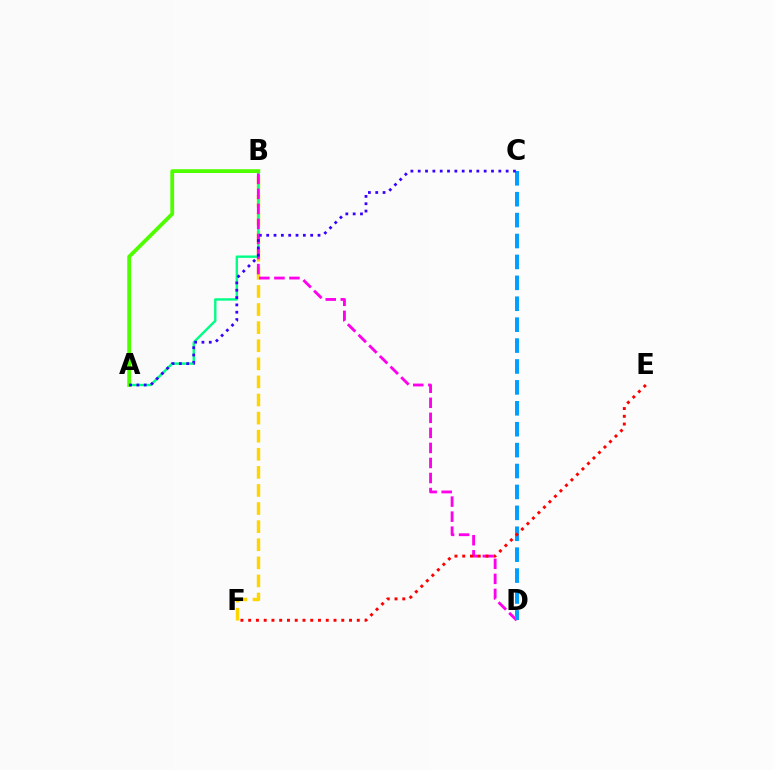{('B', 'F'): [{'color': '#ffd500', 'line_style': 'dashed', 'thickness': 2.46}], ('A', 'B'): [{'color': '#00ff86', 'line_style': 'solid', 'thickness': 1.73}, {'color': '#4fff00', 'line_style': 'solid', 'thickness': 2.74}], ('B', 'D'): [{'color': '#ff00ed', 'line_style': 'dashed', 'thickness': 2.04}], ('C', 'D'): [{'color': '#009eff', 'line_style': 'dashed', 'thickness': 2.84}], ('E', 'F'): [{'color': '#ff0000', 'line_style': 'dotted', 'thickness': 2.11}], ('A', 'C'): [{'color': '#3700ff', 'line_style': 'dotted', 'thickness': 1.99}]}